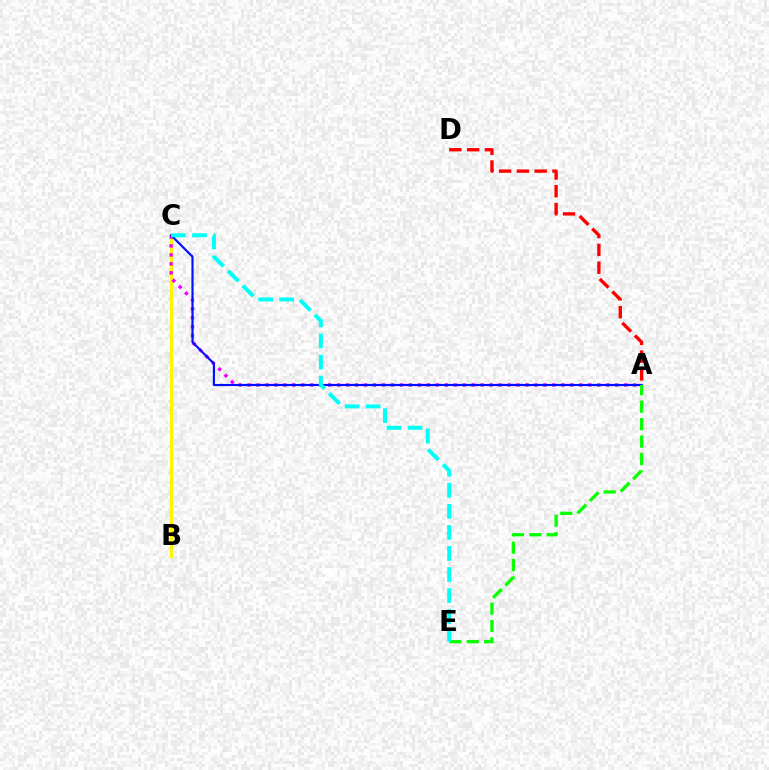{('A', 'D'): [{'color': '#ff0000', 'line_style': 'dashed', 'thickness': 2.42}], ('B', 'C'): [{'color': '#fcf500', 'line_style': 'solid', 'thickness': 2.25}], ('A', 'C'): [{'color': '#ee00ff', 'line_style': 'dotted', 'thickness': 2.44}, {'color': '#0010ff', 'line_style': 'solid', 'thickness': 1.56}], ('A', 'E'): [{'color': '#08ff00', 'line_style': 'dashed', 'thickness': 2.37}], ('C', 'E'): [{'color': '#00fff6', 'line_style': 'dashed', 'thickness': 2.86}]}